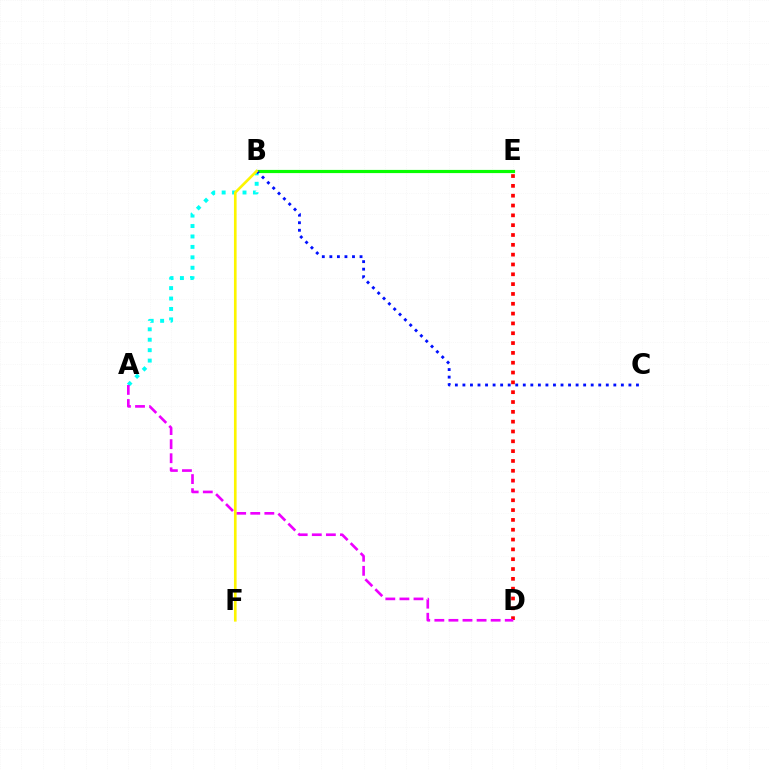{('B', 'E'): [{'color': '#08ff00', 'line_style': 'solid', 'thickness': 2.29}], ('A', 'B'): [{'color': '#00fff6', 'line_style': 'dotted', 'thickness': 2.83}], ('B', 'C'): [{'color': '#0010ff', 'line_style': 'dotted', 'thickness': 2.05}], ('D', 'E'): [{'color': '#ff0000', 'line_style': 'dotted', 'thickness': 2.67}], ('A', 'D'): [{'color': '#ee00ff', 'line_style': 'dashed', 'thickness': 1.91}], ('B', 'F'): [{'color': '#fcf500', 'line_style': 'solid', 'thickness': 1.9}]}